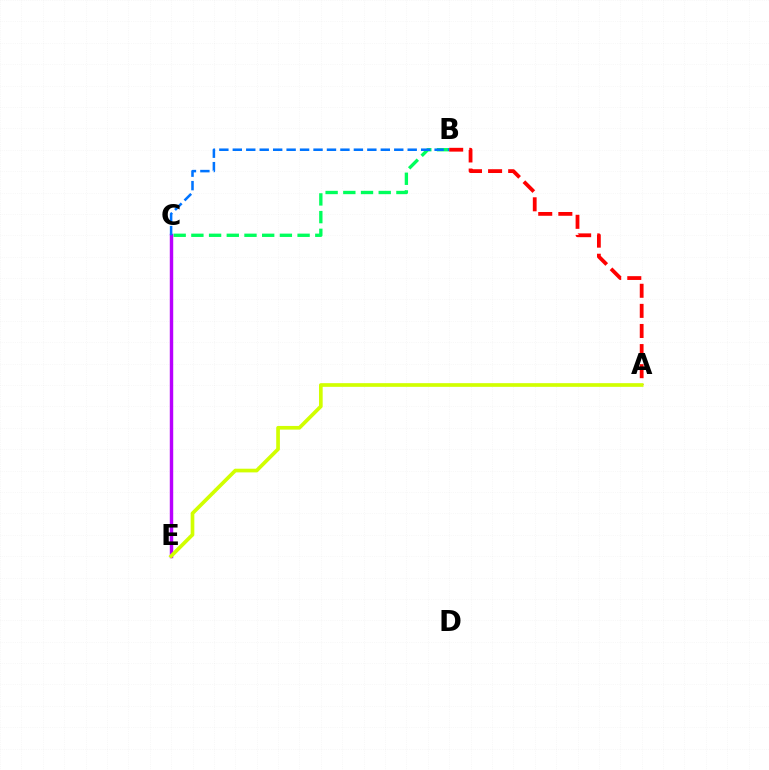{('B', 'C'): [{'color': '#00ff5c', 'line_style': 'dashed', 'thickness': 2.4}, {'color': '#0074ff', 'line_style': 'dashed', 'thickness': 1.83}], ('A', 'B'): [{'color': '#ff0000', 'line_style': 'dashed', 'thickness': 2.73}], ('C', 'E'): [{'color': '#b900ff', 'line_style': 'solid', 'thickness': 2.47}], ('A', 'E'): [{'color': '#d1ff00', 'line_style': 'solid', 'thickness': 2.65}]}